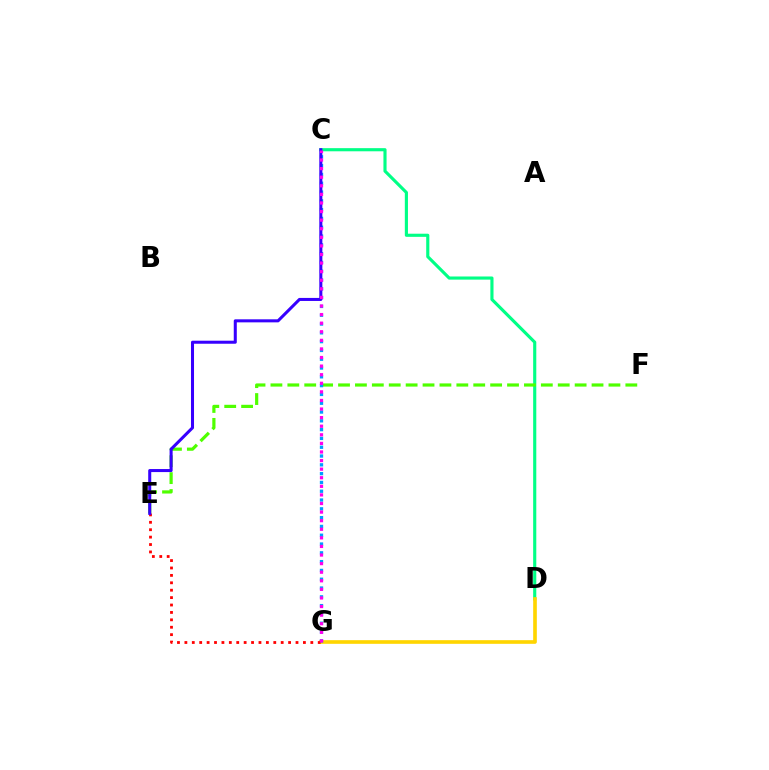{('C', 'D'): [{'color': '#00ff86', 'line_style': 'solid', 'thickness': 2.26}], ('D', 'G'): [{'color': '#ffd500', 'line_style': 'solid', 'thickness': 2.63}], ('E', 'F'): [{'color': '#4fff00', 'line_style': 'dashed', 'thickness': 2.3}], ('C', 'G'): [{'color': '#009eff', 'line_style': 'dotted', 'thickness': 2.39}, {'color': '#ff00ed', 'line_style': 'dotted', 'thickness': 2.33}], ('E', 'G'): [{'color': '#ff0000', 'line_style': 'dotted', 'thickness': 2.01}], ('C', 'E'): [{'color': '#3700ff', 'line_style': 'solid', 'thickness': 2.19}]}